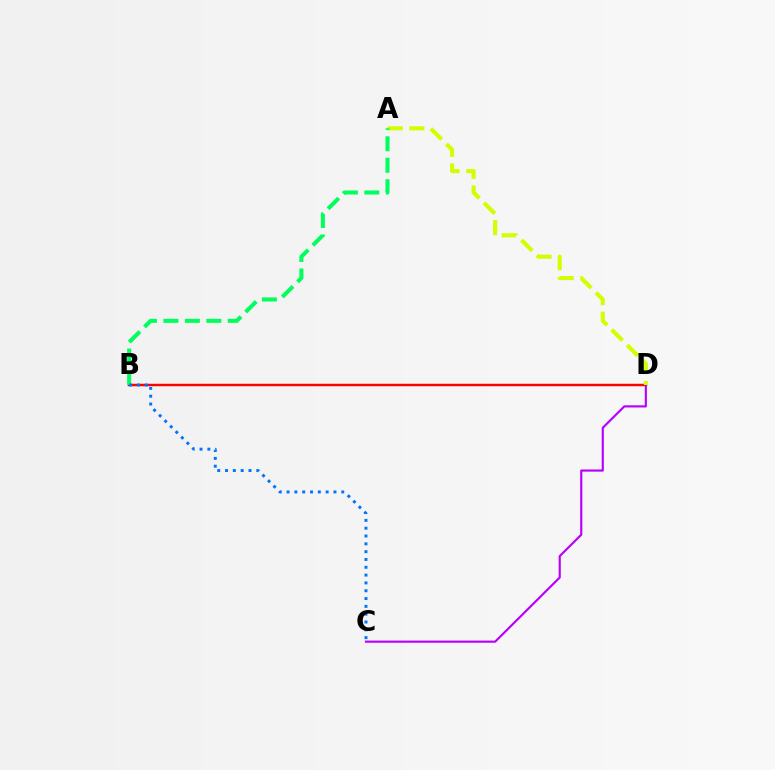{('B', 'D'): [{'color': '#ff0000', 'line_style': 'solid', 'thickness': 1.77}], ('C', 'D'): [{'color': '#b900ff', 'line_style': 'solid', 'thickness': 1.55}], ('A', 'D'): [{'color': '#d1ff00', 'line_style': 'dashed', 'thickness': 2.96}], ('A', 'B'): [{'color': '#00ff5c', 'line_style': 'dashed', 'thickness': 2.92}], ('B', 'C'): [{'color': '#0074ff', 'line_style': 'dotted', 'thickness': 2.12}]}